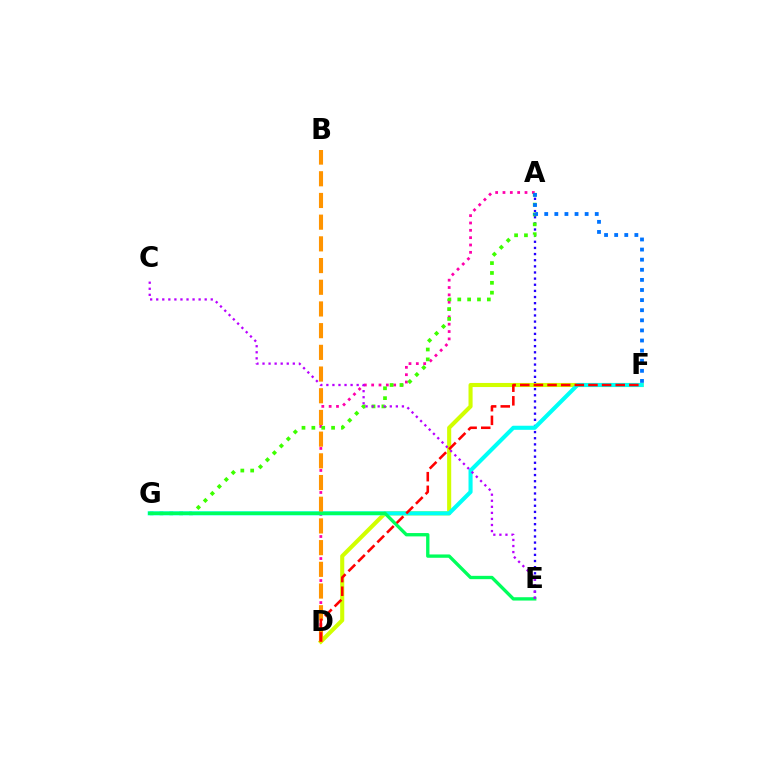{('A', 'D'): [{'color': '#ff00ac', 'line_style': 'dotted', 'thickness': 1.99}], ('A', 'E'): [{'color': '#2500ff', 'line_style': 'dotted', 'thickness': 1.67}], ('D', 'F'): [{'color': '#d1ff00', 'line_style': 'solid', 'thickness': 2.94}, {'color': '#ff0000', 'line_style': 'dashed', 'thickness': 1.85}], ('A', 'G'): [{'color': '#3dff00', 'line_style': 'dotted', 'thickness': 2.68}], ('A', 'F'): [{'color': '#0074ff', 'line_style': 'dotted', 'thickness': 2.75}], ('F', 'G'): [{'color': '#00fff6', 'line_style': 'solid', 'thickness': 2.94}], ('B', 'D'): [{'color': '#ff9400', 'line_style': 'dashed', 'thickness': 2.95}], ('E', 'G'): [{'color': '#00ff5c', 'line_style': 'solid', 'thickness': 2.4}], ('C', 'E'): [{'color': '#b900ff', 'line_style': 'dotted', 'thickness': 1.65}]}